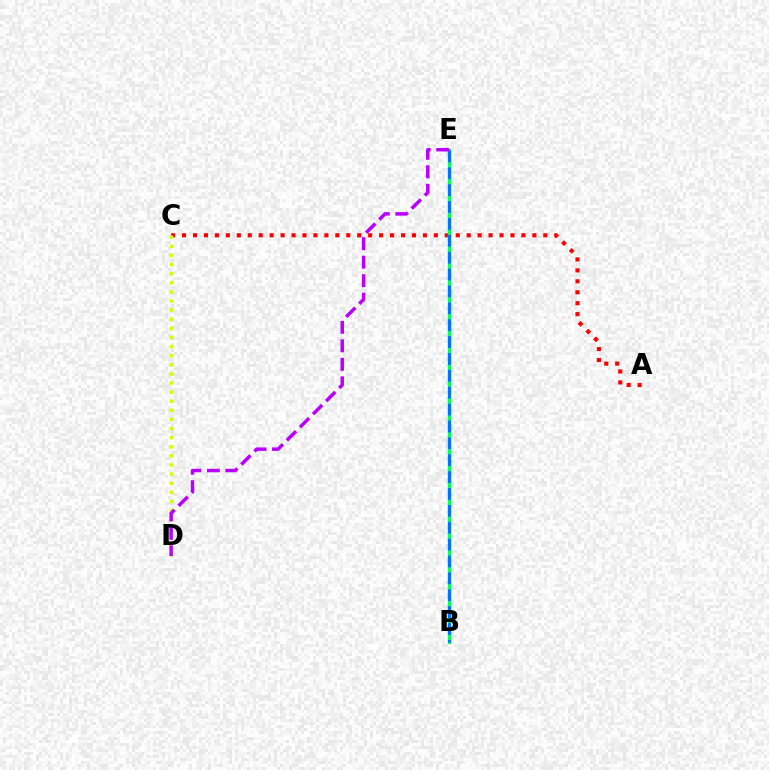{('A', 'C'): [{'color': '#ff0000', 'line_style': 'dotted', 'thickness': 2.97}], ('C', 'D'): [{'color': '#d1ff00', 'line_style': 'dotted', 'thickness': 2.48}], ('B', 'E'): [{'color': '#00ff5c', 'line_style': 'solid', 'thickness': 2.4}, {'color': '#0074ff', 'line_style': 'dashed', 'thickness': 2.29}], ('D', 'E'): [{'color': '#b900ff', 'line_style': 'dashed', 'thickness': 2.51}]}